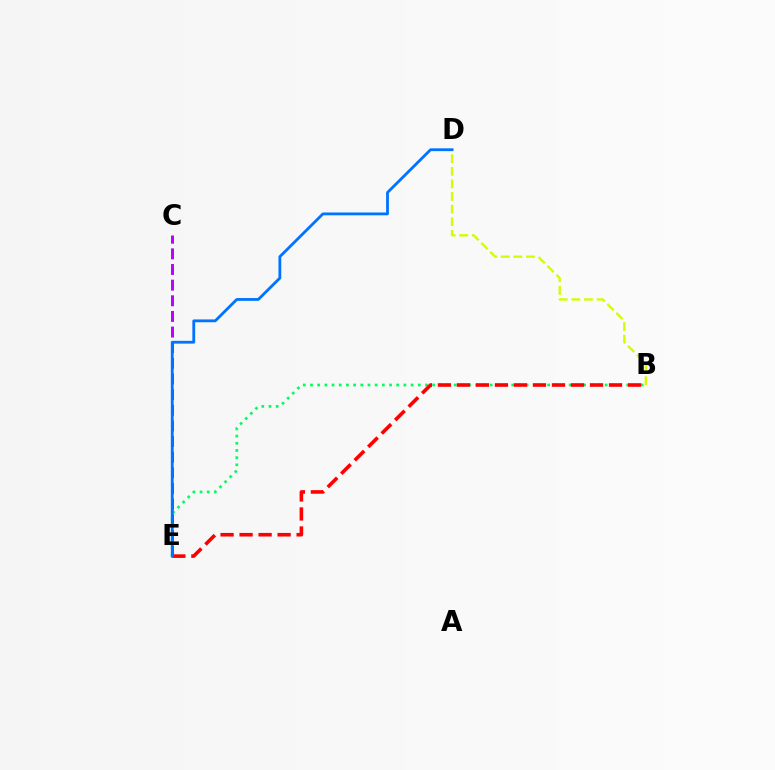{('B', 'E'): [{'color': '#00ff5c', 'line_style': 'dotted', 'thickness': 1.95}, {'color': '#ff0000', 'line_style': 'dashed', 'thickness': 2.58}], ('C', 'E'): [{'color': '#b900ff', 'line_style': 'dashed', 'thickness': 2.12}], ('B', 'D'): [{'color': '#d1ff00', 'line_style': 'dashed', 'thickness': 1.71}], ('D', 'E'): [{'color': '#0074ff', 'line_style': 'solid', 'thickness': 2.02}]}